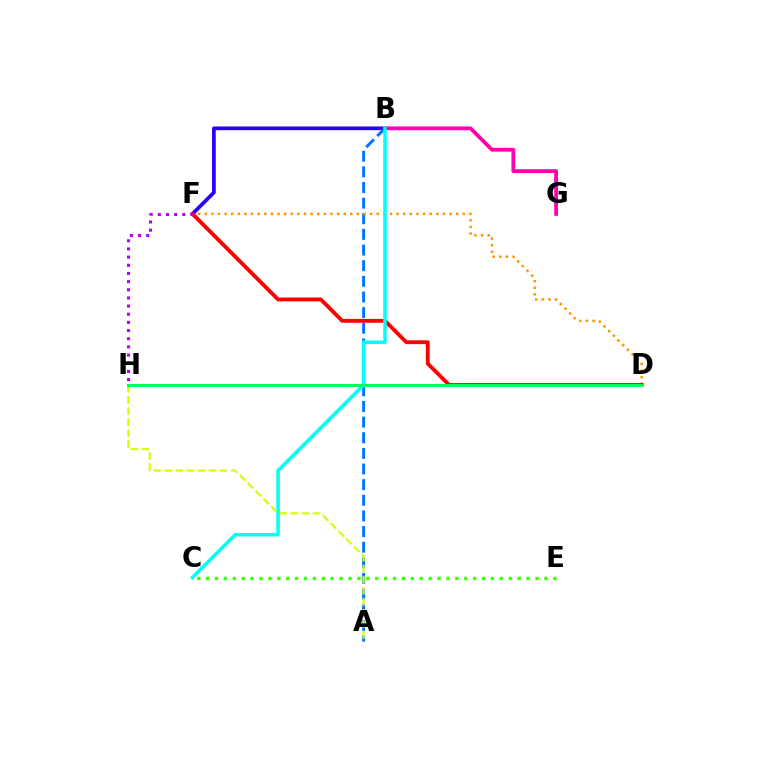{('B', 'F'): [{'color': '#2500ff', 'line_style': 'solid', 'thickness': 2.67}], ('C', 'E'): [{'color': '#3dff00', 'line_style': 'dotted', 'thickness': 2.42}], ('A', 'B'): [{'color': '#0074ff', 'line_style': 'dashed', 'thickness': 2.12}], ('D', 'F'): [{'color': '#ff9400', 'line_style': 'dotted', 'thickness': 1.8}, {'color': '#ff0000', 'line_style': 'solid', 'thickness': 2.76}], ('B', 'G'): [{'color': '#ff00ac', 'line_style': 'solid', 'thickness': 2.73}], ('B', 'C'): [{'color': '#00fff6', 'line_style': 'solid', 'thickness': 2.54}], ('A', 'H'): [{'color': '#d1ff00', 'line_style': 'dashed', 'thickness': 1.5}], ('D', 'H'): [{'color': '#00ff5c', 'line_style': 'solid', 'thickness': 2.17}], ('F', 'H'): [{'color': '#b900ff', 'line_style': 'dotted', 'thickness': 2.22}]}